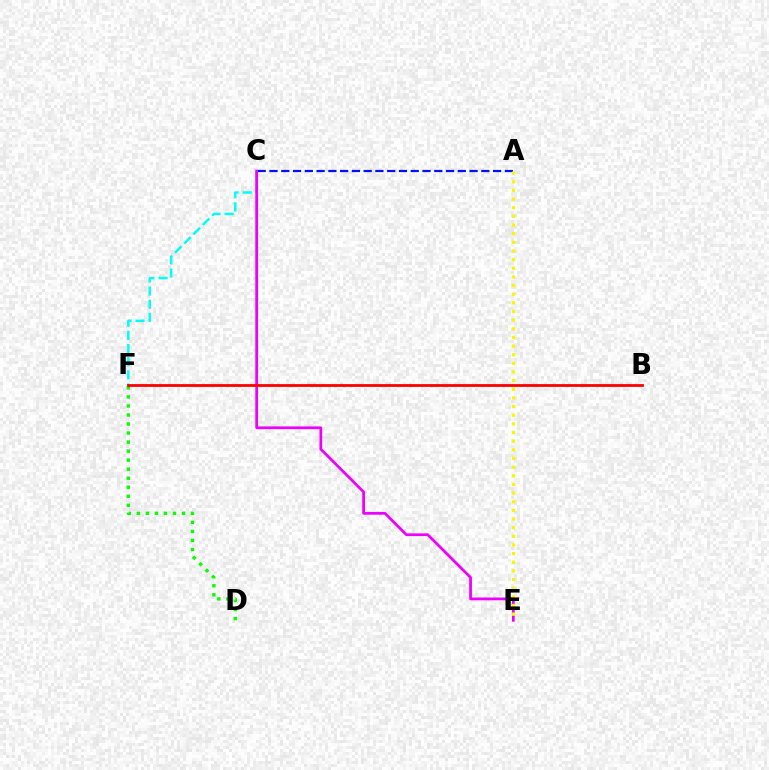{('C', 'F'): [{'color': '#00fff6', 'line_style': 'dashed', 'thickness': 1.79}], ('A', 'C'): [{'color': '#0010ff', 'line_style': 'dashed', 'thickness': 1.6}], ('D', 'F'): [{'color': '#08ff00', 'line_style': 'dotted', 'thickness': 2.45}], ('C', 'E'): [{'color': '#ee00ff', 'line_style': 'solid', 'thickness': 1.99}], ('B', 'F'): [{'color': '#ff0000', 'line_style': 'solid', 'thickness': 2.01}], ('A', 'E'): [{'color': '#fcf500', 'line_style': 'dotted', 'thickness': 2.35}]}